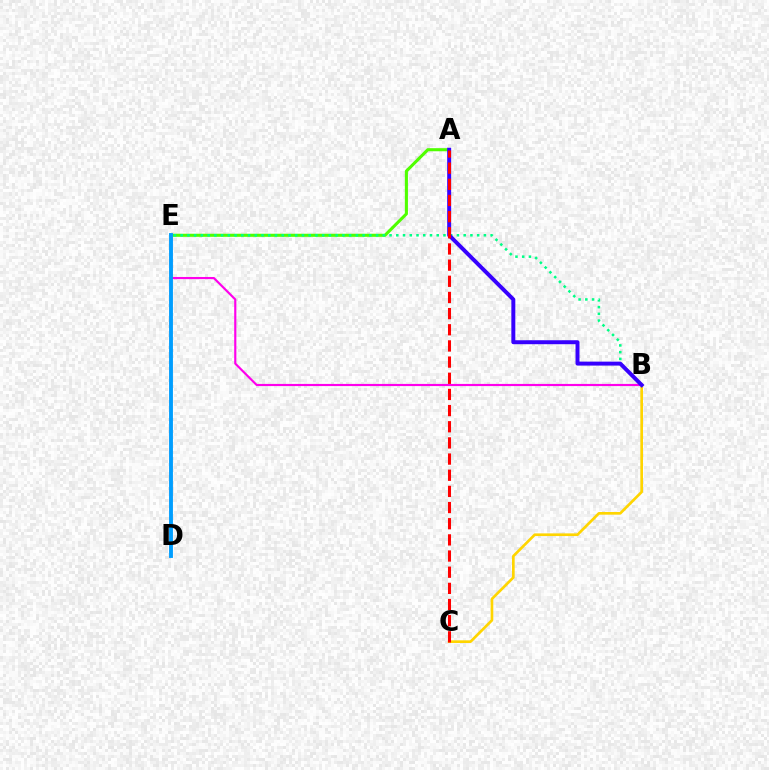{('A', 'E'): [{'color': '#4fff00', 'line_style': 'solid', 'thickness': 2.22}], ('B', 'E'): [{'color': '#ff00ed', 'line_style': 'solid', 'thickness': 1.55}, {'color': '#00ff86', 'line_style': 'dotted', 'thickness': 1.83}], ('D', 'E'): [{'color': '#009eff', 'line_style': 'solid', 'thickness': 2.78}], ('B', 'C'): [{'color': '#ffd500', 'line_style': 'solid', 'thickness': 1.93}], ('A', 'B'): [{'color': '#3700ff', 'line_style': 'solid', 'thickness': 2.85}], ('A', 'C'): [{'color': '#ff0000', 'line_style': 'dashed', 'thickness': 2.2}]}